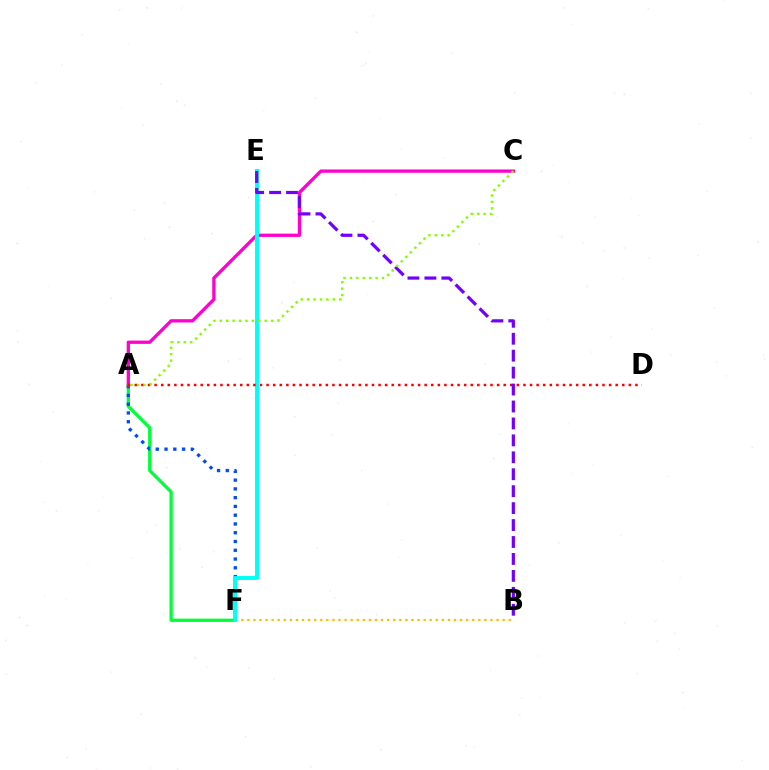{('A', 'F'): [{'color': '#00ff39', 'line_style': 'solid', 'thickness': 2.36}, {'color': '#004bff', 'line_style': 'dotted', 'thickness': 2.38}], ('B', 'F'): [{'color': '#ffbd00', 'line_style': 'dotted', 'thickness': 1.65}], ('A', 'C'): [{'color': '#ff00cf', 'line_style': 'solid', 'thickness': 2.38}, {'color': '#84ff00', 'line_style': 'dotted', 'thickness': 1.74}], ('E', 'F'): [{'color': '#00fff6', 'line_style': 'solid', 'thickness': 2.84}], ('A', 'D'): [{'color': '#ff0000', 'line_style': 'dotted', 'thickness': 1.79}], ('B', 'E'): [{'color': '#7200ff', 'line_style': 'dashed', 'thickness': 2.3}]}